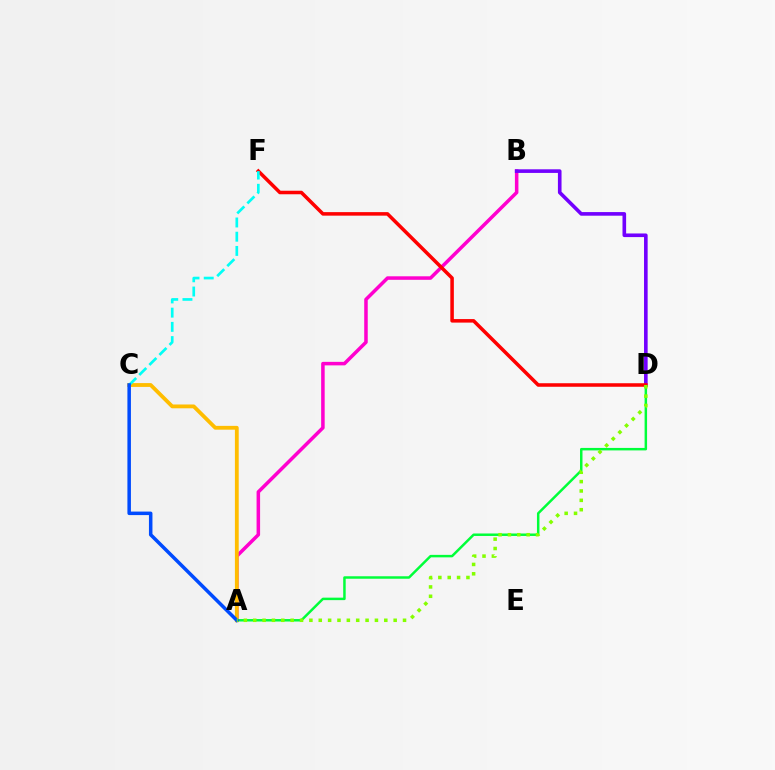{('A', 'B'): [{'color': '#ff00cf', 'line_style': 'solid', 'thickness': 2.53}], ('A', 'C'): [{'color': '#ffbd00', 'line_style': 'solid', 'thickness': 2.75}, {'color': '#004bff', 'line_style': 'solid', 'thickness': 2.53}], ('A', 'D'): [{'color': '#00ff39', 'line_style': 'solid', 'thickness': 1.79}, {'color': '#84ff00', 'line_style': 'dotted', 'thickness': 2.54}], ('B', 'D'): [{'color': '#7200ff', 'line_style': 'solid', 'thickness': 2.61}], ('D', 'F'): [{'color': '#ff0000', 'line_style': 'solid', 'thickness': 2.54}], ('C', 'F'): [{'color': '#00fff6', 'line_style': 'dashed', 'thickness': 1.93}]}